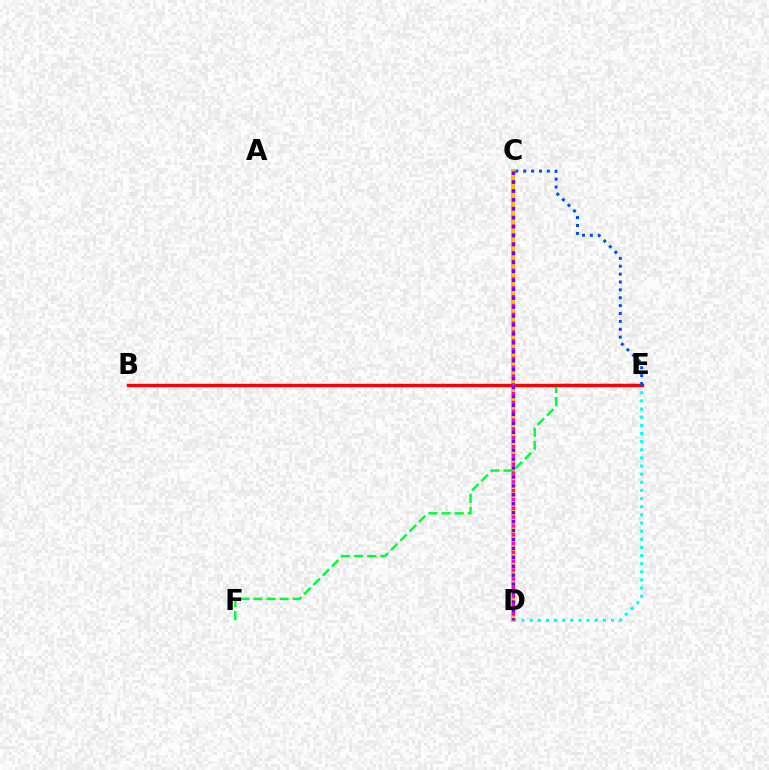{('C', 'D'): [{'color': '#84ff00', 'line_style': 'dashed', 'thickness': 2.76}, {'color': '#ffbd00', 'line_style': 'solid', 'thickness': 2.95}, {'color': '#ff00cf', 'line_style': 'dotted', 'thickness': 2.4}, {'color': '#7200ff', 'line_style': 'dotted', 'thickness': 2.43}], ('D', 'E'): [{'color': '#00fff6', 'line_style': 'dotted', 'thickness': 2.21}], ('E', 'F'): [{'color': '#00ff39', 'line_style': 'dashed', 'thickness': 1.79}], ('B', 'E'): [{'color': '#ff0000', 'line_style': 'solid', 'thickness': 2.43}], ('C', 'E'): [{'color': '#004bff', 'line_style': 'dotted', 'thickness': 2.14}]}